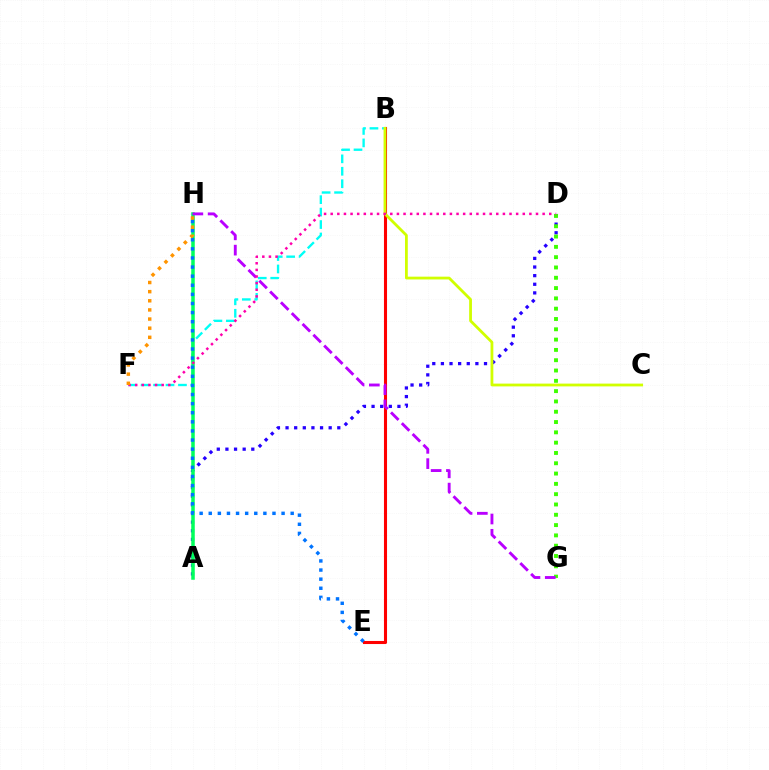{('A', 'D'): [{'color': '#2500ff', 'line_style': 'dotted', 'thickness': 2.34}], ('B', 'E'): [{'color': '#ff0000', 'line_style': 'solid', 'thickness': 2.21}], ('B', 'F'): [{'color': '#00fff6', 'line_style': 'dashed', 'thickness': 1.69}], ('B', 'C'): [{'color': '#d1ff00', 'line_style': 'solid', 'thickness': 2.01}], ('D', 'G'): [{'color': '#3dff00', 'line_style': 'dotted', 'thickness': 2.8}], ('A', 'H'): [{'color': '#00ff5c', 'line_style': 'solid', 'thickness': 2.53}], ('E', 'H'): [{'color': '#0074ff', 'line_style': 'dotted', 'thickness': 2.47}], ('G', 'H'): [{'color': '#b900ff', 'line_style': 'dashed', 'thickness': 2.08}], ('D', 'F'): [{'color': '#ff00ac', 'line_style': 'dotted', 'thickness': 1.8}], ('F', 'H'): [{'color': '#ff9400', 'line_style': 'dotted', 'thickness': 2.48}]}